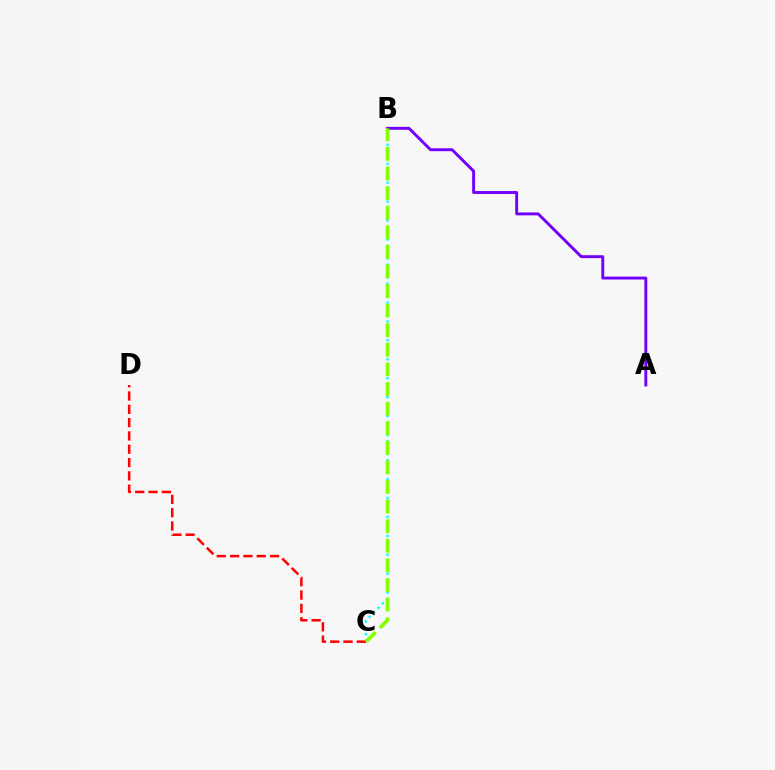{('B', 'C'): [{'color': '#00fff6', 'line_style': 'dotted', 'thickness': 1.71}, {'color': '#84ff00', 'line_style': 'dashed', 'thickness': 2.66}], ('A', 'B'): [{'color': '#7200ff', 'line_style': 'solid', 'thickness': 2.1}], ('C', 'D'): [{'color': '#ff0000', 'line_style': 'dashed', 'thickness': 1.81}]}